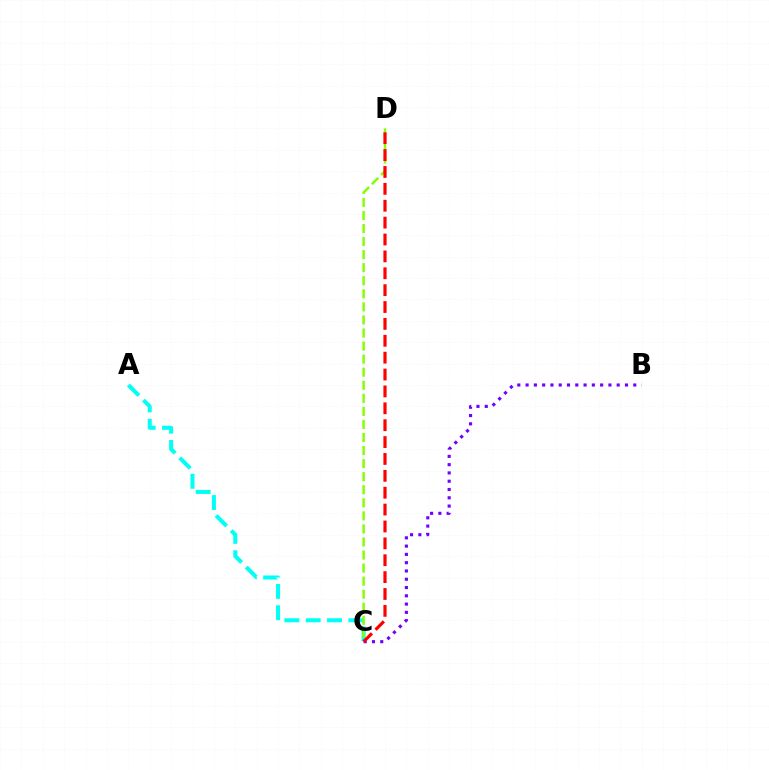{('B', 'C'): [{'color': '#7200ff', 'line_style': 'dotted', 'thickness': 2.25}], ('A', 'C'): [{'color': '#00fff6', 'line_style': 'dashed', 'thickness': 2.9}], ('C', 'D'): [{'color': '#84ff00', 'line_style': 'dashed', 'thickness': 1.77}, {'color': '#ff0000', 'line_style': 'dashed', 'thickness': 2.29}]}